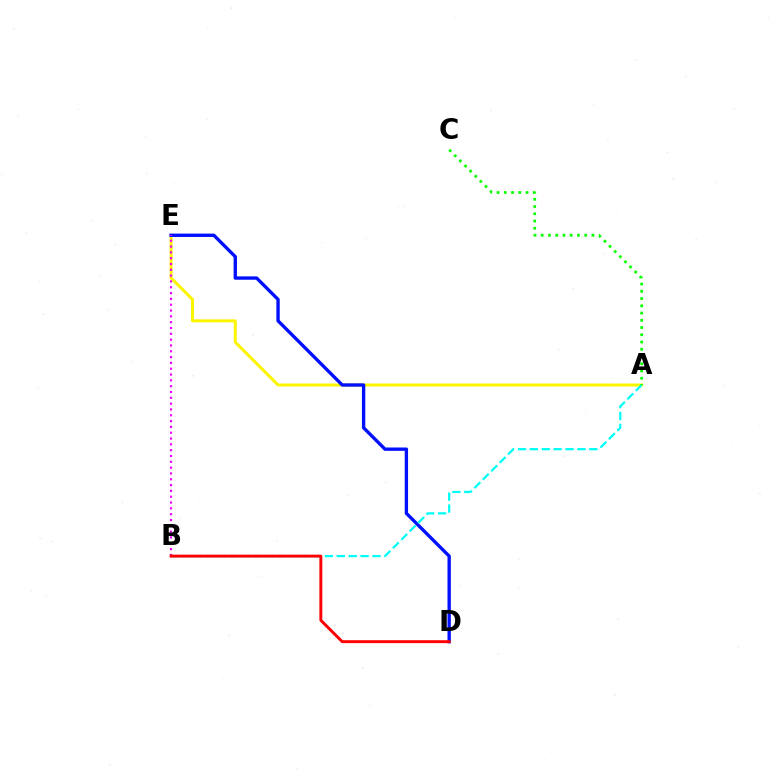{('A', 'E'): [{'color': '#fcf500', 'line_style': 'solid', 'thickness': 2.13}], ('D', 'E'): [{'color': '#0010ff', 'line_style': 'solid', 'thickness': 2.41}], ('B', 'E'): [{'color': '#ee00ff', 'line_style': 'dotted', 'thickness': 1.58}], ('A', 'B'): [{'color': '#00fff6', 'line_style': 'dashed', 'thickness': 1.62}], ('B', 'D'): [{'color': '#ff0000', 'line_style': 'solid', 'thickness': 2.1}], ('A', 'C'): [{'color': '#08ff00', 'line_style': 'dotted', 'thickness': 1.97}]}